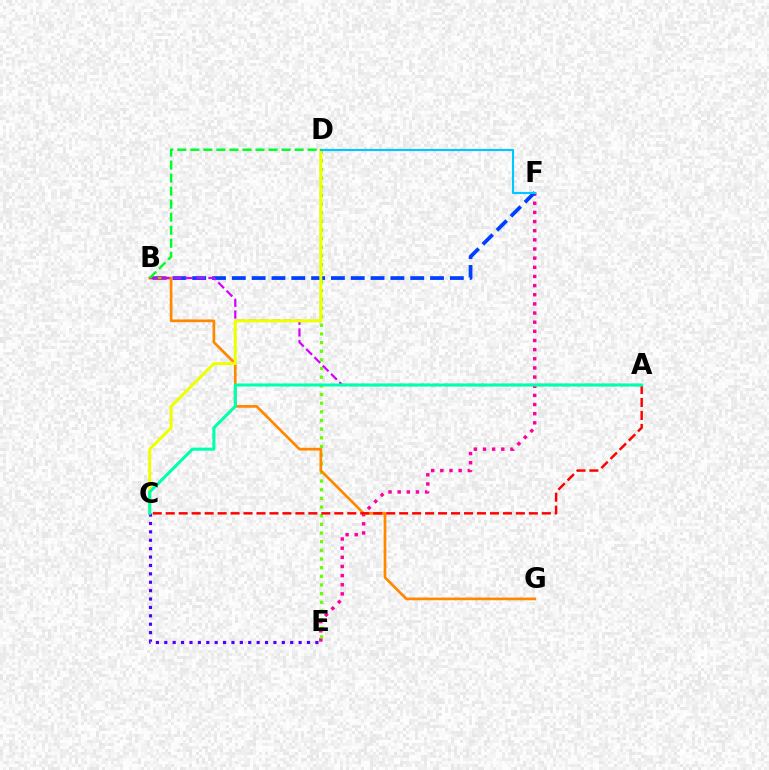{('E', 'F'): [{'color': '#ff00a0', 'line_style': 'dotted', 'thickness': 2.49}], ('B', 'F'): [{'color': '#003fff', 'line_style': 'dashed', 'thickness': 2.69}], ('D', 'E'): [{'color': '#66ff00', 'line_style': 'dotted', 'thickness': 2.35}], ('B', 'G'): [{'color': '#ff8800', 'line_style': 'solid', 'thickness': 1.95}], ('A', 'B'): [{'color': '#d600ff', 'line_style': 'dashed', 'thickness': 1.59}], ('C', 'D'): [{'color': '#eeff00', 'line_style': 'solid', 'thickness': 2.15}], ('B', 'D'): [{'color': '#00ff27', 'line_style': 'dashed', 'thickness': 1.77}], ('C', 'E'): [{'color': '#4f00ff', 'line_style': 'dotted', 'thickness': 2.28}], ('A', 'C'): [{'color': '#ff0000', 'line_style': 'dashed', 'thickness': 1.76}, {'color': '#00ffaf', 'line_style': 'solid', 'thickness': 2.2}], ('D', 'F'): [{'color': '#00c7ff', 'line_style': 'solid', 'thickness': 1.55}]}